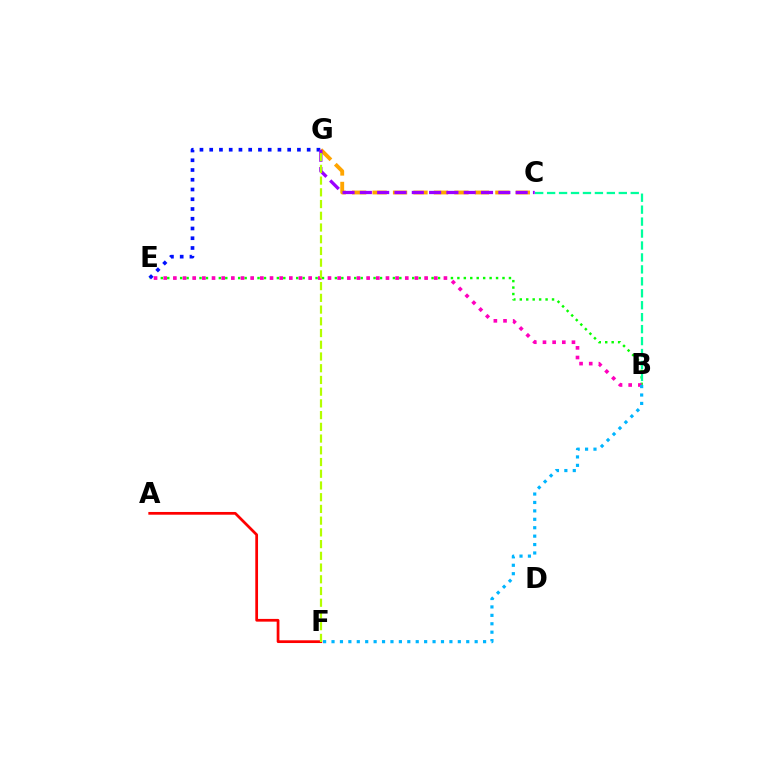{('C', 'G'): [{'color': '#ffa500', 'line_style': 'dashed', 'thickness': 2.78}, {'color': '#9b00ff', 'line_style': 'dashed', 'thickness': 2.35}], ('A', 'F'): [{'color': '#ff0000', 'line_style': 'solid', 'thickness': 1.97}], ('B', 'E'): [{'color': '#08ff00', 'line_style': 'dotted', 'thickness': 1.75}, {'color': '#ff00bd', 'line_style': 'dotted', 'thickness': 2.63}], ('E', 'G'): [{'color': '#0010ff', 'line_style': 'dotted', 'thickness': 2.65}], ('B', 'C'): [{'color': '#00ff9d', 'line_style': 'dashed', 'thickness': 1.62}], ('F', 'G'): [{'color': '#b3ff00', 'line_style': 'dashed', 'thickness': 1.59}], ('B', 'F'): [{'color': '#00b5ff', 'line_style': 'dotted', 'thickness': 2.29}]}